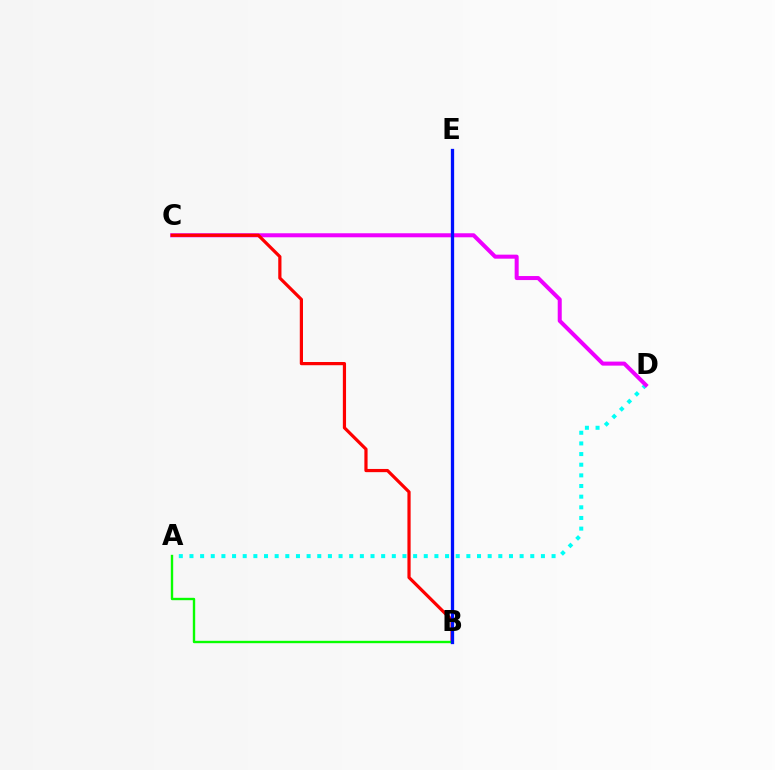{('A', 'D'): [{'color': '#00fff6', 'line_style': 'dotted', 'thickness': 2.89}], ('C', 'D'): [{'color': '#ee00ff', 'line_style': 'solid', 'thickness': 2.9}], ('B', 'E'): [{'color': '#fcf500', 'line_style': 'dashed', 'thickness': 2.05}, {'color': '#0010ff', 'line_style': 'solid', 'thickness': 2.37}], ('B', 'C'): [{'color': '#ff0000', 'line_style': 'solid', 'thickness': 2.31}], ('A', 'B'): [{'color': '#08ff00', 'line_style': 'solid', 'thickness': 1.71}]}